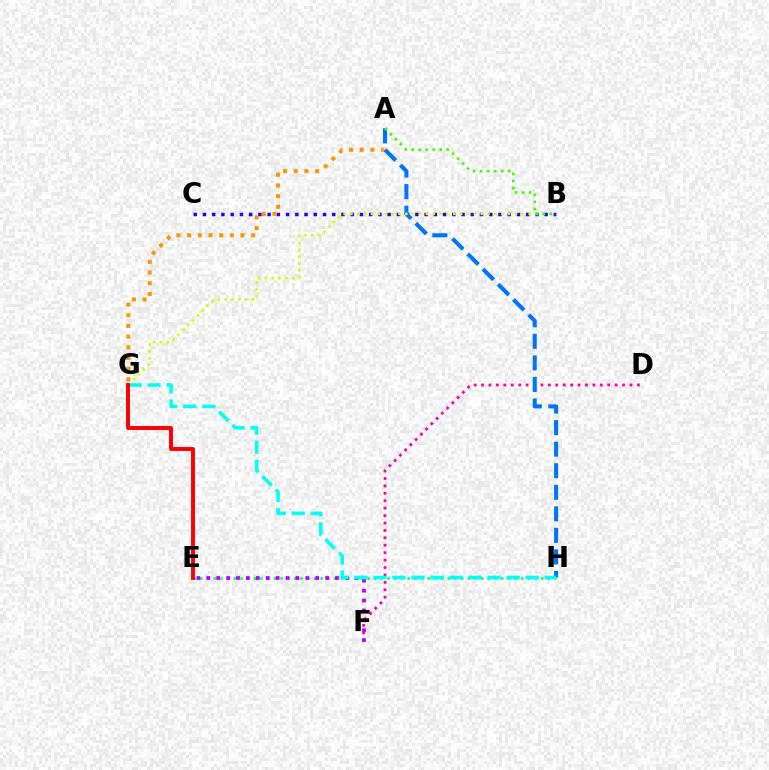{('B', 'C'): [{'color': '#2500ff', 'line_style': 'dotted', 'thickness': 2.51}], ('A', 'G'): [{'color': '#ff9400', 'line_style': 'dotted', 'thickness': 2.9}], ('D', 'F'): [{'color': '#ff00ac', 'line_style': 'dotted', 'thickness': 2.02}], ('E', 'H'): [{'color': '#00ff5c', 'line_style': 'dotted', 'thickness': 1.82}], ('A', 'H'): [{'color': '#0074ff', 'line_style': 'dashed', 'thickness': 2.93}], ('B', 'G'): [{'color': '#d1ff00', 'line_style': 'dotted', 'thickness': 1.86}], ('E', 'F'): [{'color': '#b900ff', 'line_style': 'dotted', 'thickness': 2.69}], ('G', 'H'): [{'color': '#00fff6', 'line_style': 'dashed', 'thickness': 2.59}], ('A', 'B'): [{'color': '#3dff00', 'line_style': 'dotted', 'thickness': 1.91}], ('E', 'G'): [{'color': '#ff0000', 'line_style': 'solid', 'thickness': 2.83}]}